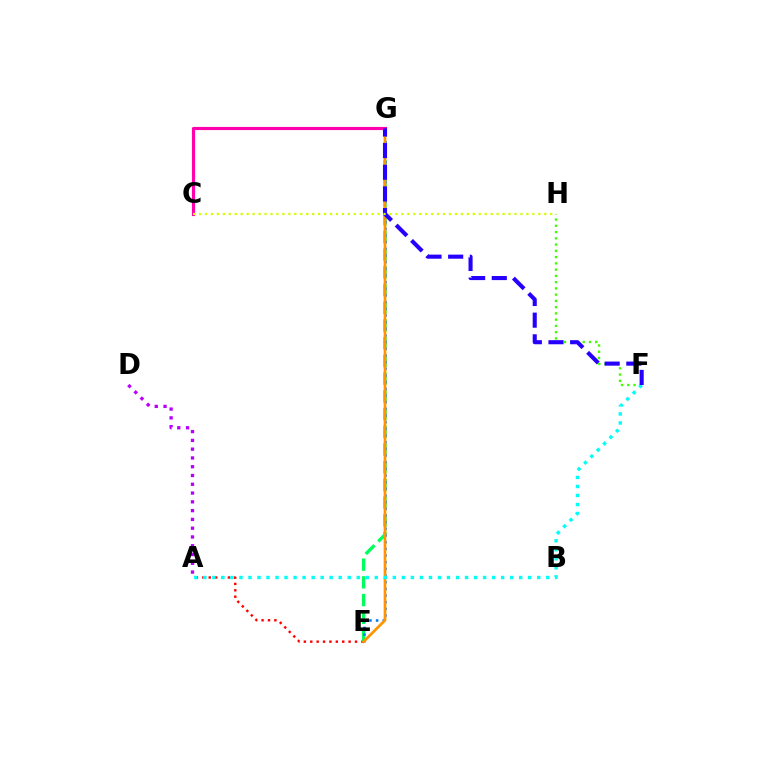{('F', 'H'): [{'color': '#3dff00', 'line_style': 'dotted', 'thickness': 1.7}], ('A', 'E'): [{'color': '#ff0000', 'line_style': 'dotted', 'thickness': 1.74}], ('E', 'G'): [{'color': '#00ff5c', 'line_style': 'dashed', 'thickness': 2.41}, {'color': '#0074ff', 'line_style': 'dotted', 'thickness': 1.81}, {'color': '#ff9400', 'line_style': 'solid', 'thickness': 1.96}], ('A', 'D'): [{'color': '#b900ff', 'line_style': 'dotted', 'thickness': 2.39}], ('C', 'G'): [{'color': '#ff00ac', 'line_style': 'solid', 'thickness': 2.26}], ('A', 'F'): [{'color': '#00fff6', 'line_style': 'dotted', 'thickness': 2.45}], ('F', 'G'): [{'color': '#2500ff', 'line_style': 'dashed', 'thickness': 2.94}], ('C', 'H'): [{'color': '#d1ff00', 'line_style': 'dotted', 'thickness': 1.62}]}